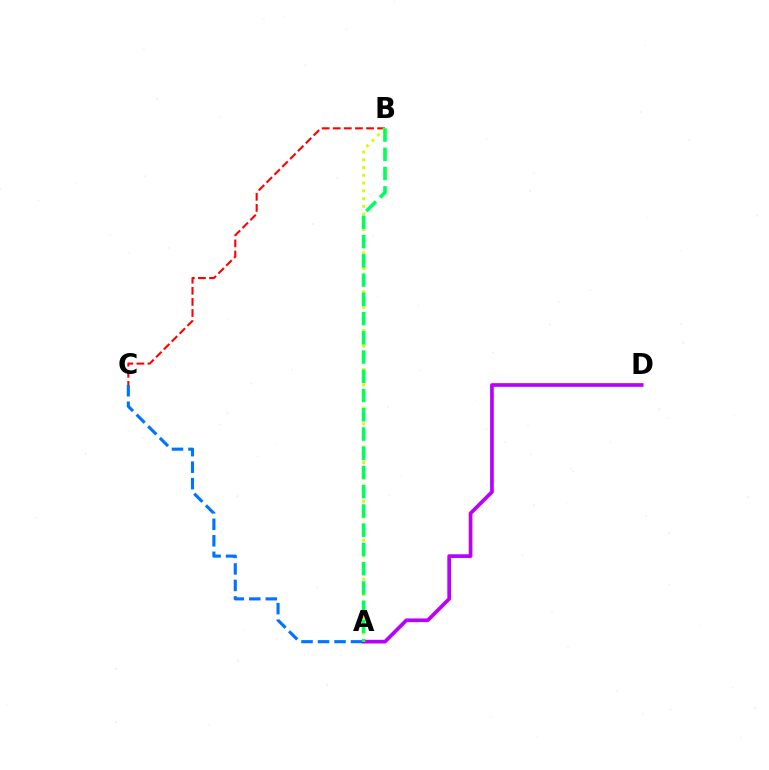{('A', 'C'): [{'color': '#0074ff', 'line_style': 'dashed', 'thickness': 2.24}], ('B', 'C'): [{'color': '#ff0000', 'line_style': 'dashed', 'thickness': 1.51}], ('A', 'D'): [{'color': '#b900ff', 'line_style': 'solid', 'thickness': 2.66}], ('A', 'B'): [{'color': '#d1ff00', 'line_style': 'dotted', 'thickness': 2.11}, {'color': '#00ff5c', 'line_style': 'dashed', 'thickness': 2.61}]}